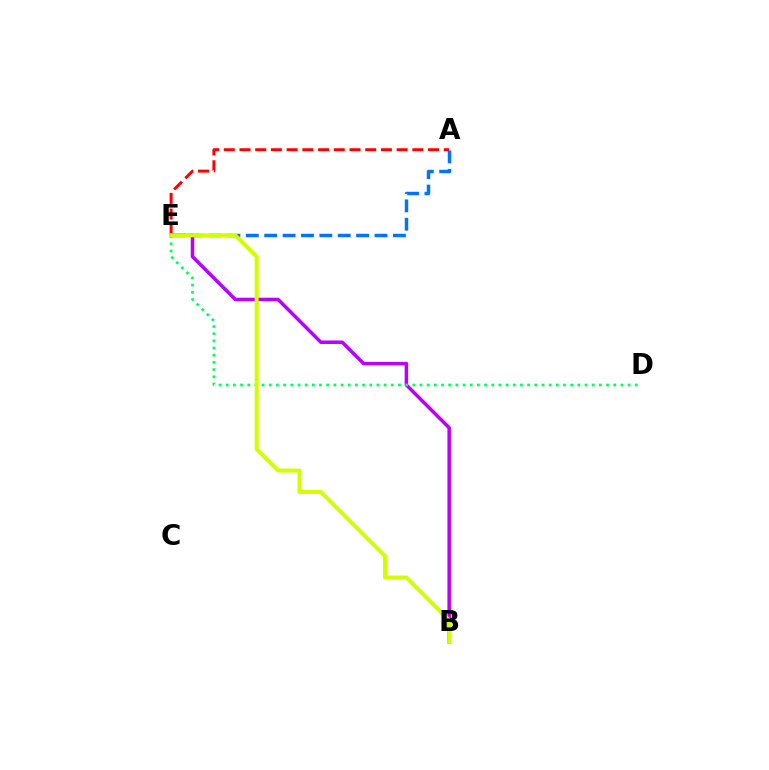{('A', 'E'): [{'color': '#0074ff', 'line_style': 'dashed', 'thickness': 2.5}, {'color': '#ff0000', 'line_style': 'dashed', 'thickness': 2.13}], ('B', 'E'): [{'color': '#b900ff', 'line_style': 'solid', 'thickness': 2.52}, {'color': '#d1ff00', 'line_style': 'solid', 'thickness': 2.87}], ('D', 'E'): [{'color': '#00ff5c', 'line_style': 'dotted', 'thickness': 1.95}]}